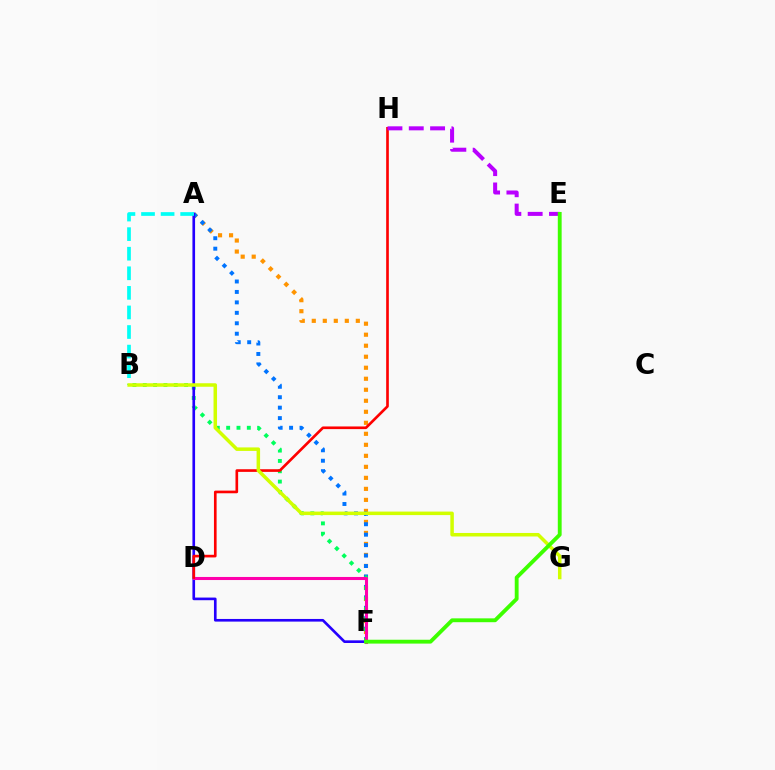{('A', 'F'): [{'color': '#ff9400', 'line_style': 'dotted', 'thickness': 2.99}, {'color': '#0074ff', 'line_style': 'dotted', 'thickness': 2.84}, {'color': '#2500ff', 'line_style': 'solid', 'thickness': 1.9}], ('B', 'F'): [{'color': '#00ff5c', 'line_style': 'dotted', 'thickness': 2.81}], ('D', 'F'): [{'color': '#ff00ac', 'line_style': 'solid', 'thickness': 2.21}], ('D', 'H'): [{'color': '#ff0000', 'line_style': 'solid', 'thickness': 1.91}], ('A', 'B'): [{'color': '#00fff6', 'line_style': 'dashed', 'thickness': 2.66}], ('E', 'H'): [{'color': '#b900ff', 'line_style': 'dashed', 'thickness': 2.9}], ('B', 'G'): [{'color': '#d1ff00', 'line_style': 'solid', 'thickness': 2.52}], ('E', 'F'): [{'color': '#3dff00', 'line_style': 'solid', 'thickness': 2.77}]}